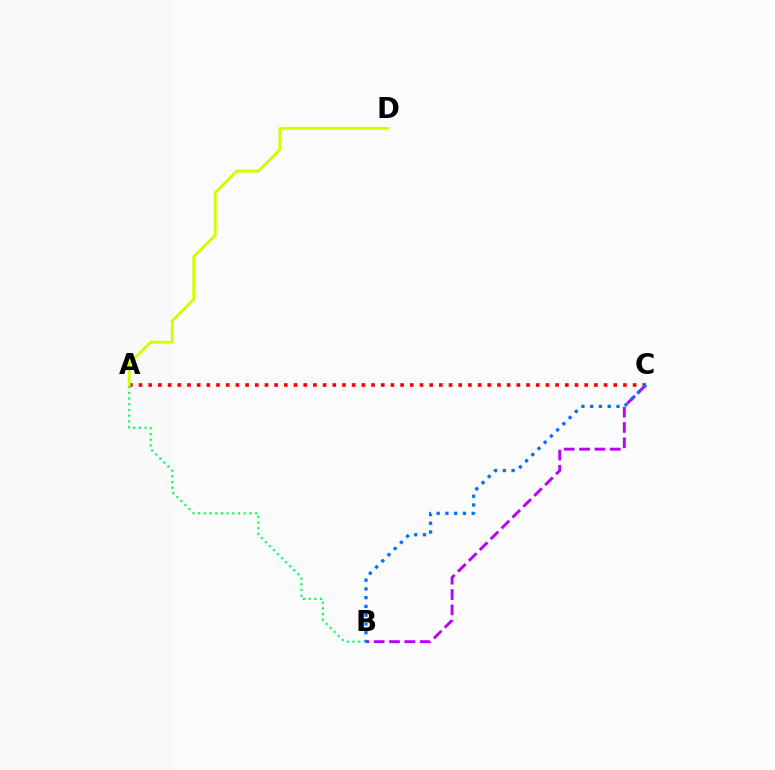{('A', 'C'): [{'color': '#ff0000', 'line_style': 'dotted', 'thickness': 2.63}], ('A', 'B'): [{'color': '#00ff5c', 'line_style': 'dotted', 'thickness': 1.55}], ('A', 'D'): [{'color': '#d1ff00', 'line_style': 'solid', 'thickness': 2.08}], ('B', 'C'): [{'color': '#b900ff', 'line_style': 'dashed', 'thickness': 2.09}, {'color': '#0074ff', 'line_style': 'dotted', 'thickness': 2.38}]}